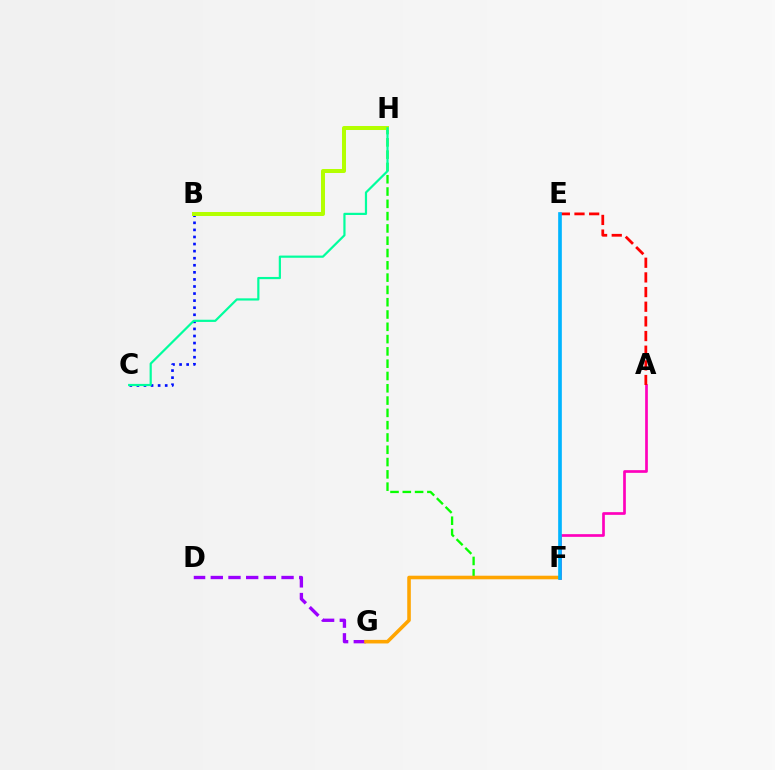{('D', 'G'): [{'color': '#9b00ff', 'line_style': 'dashed', 'thickness': 2.4}], ('A', 'F'): [{'color': '#ff00bd', 'line_style': 'solid', 'thickness': 1.94}], ('F', 'H'): [{'color': '#08ff00', 'line_style': 'dashed', 'thickness': 1.67}], ('B', 'C'): [{'color': '#0010ff', 'line_style': 'dotted', 'thickness': 1.92}], ('B', 'H'): [{'color': '#b3ff00', 'line_style': 'solid', 'thickness': 2.89}], ('C', 'H'): [{'color': '#00ff9d', 'line_style': 'solid', 'thickness': 1.59}], ('F', 'G'): [{'color': '#ffa500', 'line_style': 'solid', 'thickness': 2.58}], ('A', 'E'): [{'color': '#ff0000', 'line_style': 'dashed', 'thickness': 1.99}], ('E', 'F'): [{'color': '#00b5ff', 'line_style': 'solid', 'thickness': 2.64}]}